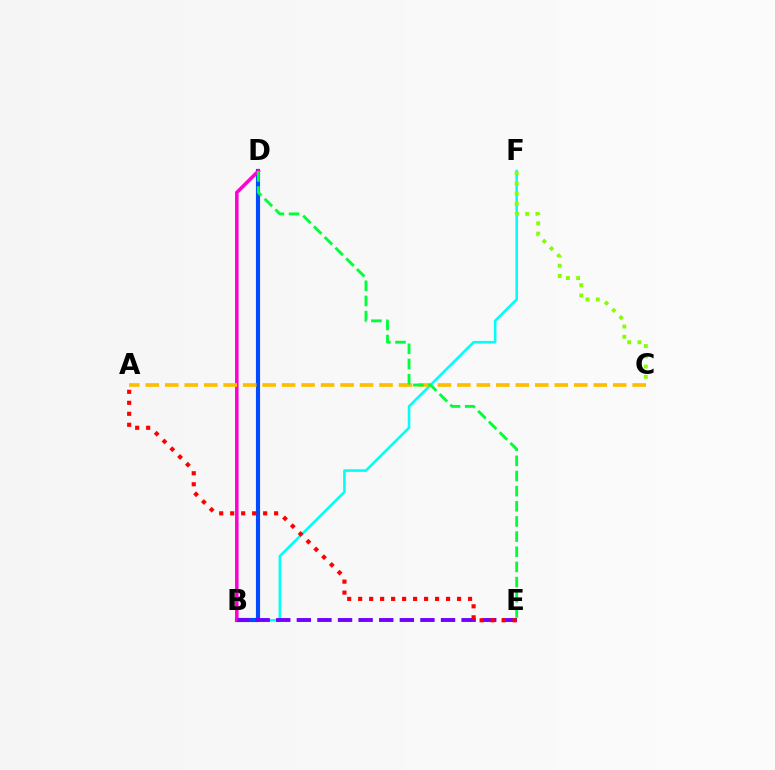{('B', 'F'): [{'color': '#00fff6', 'line_style': 'solid', 'thickness': 1.86}], ('C', 'F'): [{'color': '#84ff00', 'line_style': 'dotted', 'thickness': 2.79}], ('B', 'D'): [{'color': '#004bff', 'line_style': 'solid', 'thickness': 2.98}, {'color': '#ff00cf', 'line_style': 'solid', 'thickness': 2.53}], ('B', 'E'): [{'color': '#7200ff', 'line_style': 'dashed', 'thickness': 2.8}], ('A', 'E'): [{'color': '#ff0000', 'line_style': 'dotted', 'thickness': 2.99}], ('A', 'C'): [{'color': '#ffbd00', 'line_style': 'dashed', 'thickness': 2.65}], ('D', 'E'): [{'color': '#00ff39', 'line_style': 'dashed', 'thickness': 2.06}]}